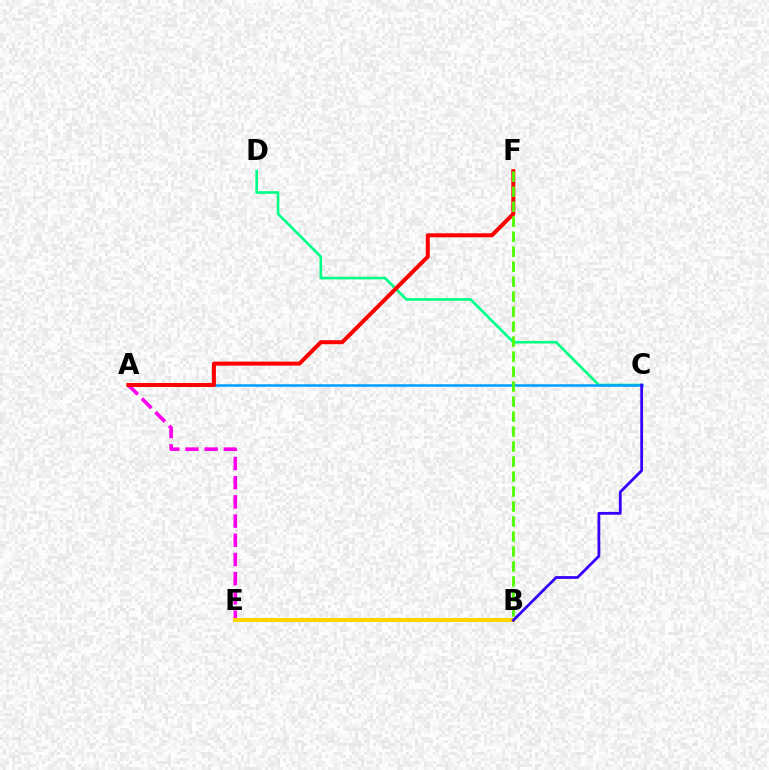{('C', 'D'): [{'color': '#00ff86', 'line_style': 'solid', 'thickness': 1.9}], ('A', 'E'): [{'color': '#ff00ed', 'line_style': 'dashed', 'thickness': 2.61}], ('A', 'C'): [{'color': '#009eff', 'line_style': 'solid', 'thickness': 1.81}], ('A', 'F'): [{'color': '#ff0000', 'line_style': 'solid', 'thickness': 2.88}], ('B', 'F'): [{'color': '#4fff00', 'line_style': 'dashed', 'thickness': 2.04}], ('B', 'E'): [{'color': '#ffd500', 'line_style': 'solid', 'thickness': 2.9}], ('B', 'C'): [{'color': '#3700ff', 'line_style': 'solid', 'thickness': 2.01}]}